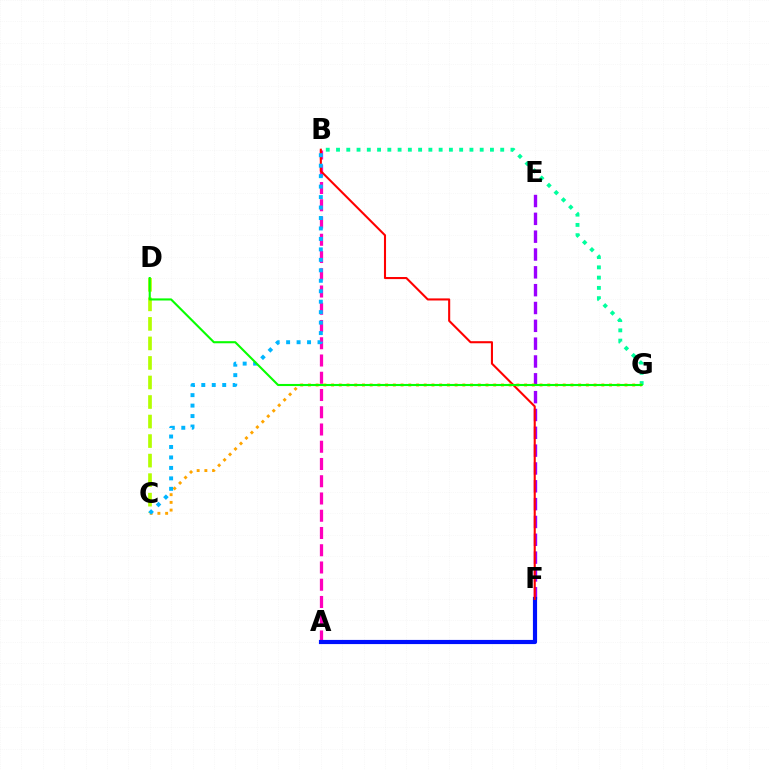{('C', 'D'): [{'color': '#b3ff00', 'line_style': 'dashed', 'thickness': 2.65}], ('A', 'B'): [{'color': '#ff00bd', 'line_style': 'dashed', 'thickness': 2.34}], ('B', 'G'): [{'color': '#00ff9d', 'line_style': 'dotted', 'thickness': 2.79}], ('E', 'F'): [{'color': '#9b00ff', 'line_style': 'dashed', 'thickness': 2.42}], ('A', 'F'): [{'color': '#0010ff', 'line_style': 'solid', 'thickness': 3.0}], ('B', 'F'): [{'color': '#ff0000', 'line_style': 'solid', 'thickness': 1.5}], ('C', 'G'): [{'color': '#ffa500', 'line_style': 'dotted', 'thickness': 2.1}], ('B', 'C'): [{'color': '#00b5ff', 'line_style': 'dotted', 'thickness': 2.84}], ('D', 'G'): [{'color': '#08ff00', 'line_style': 'solid', 'thickness': 1.51}]}